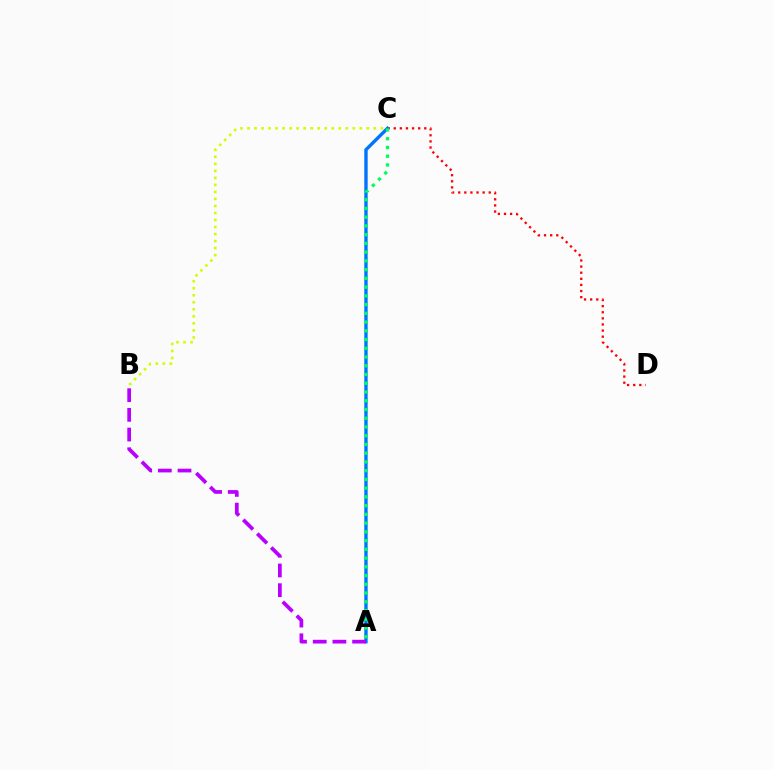{('B', 'C'): [{'color': '#d1ff00', 'line_style': 'dotted', 'thickness': 1.91}], ('C', 'D'): [{'color': '#ff0000', 'line_style': 'dotted', 'thickness': 1.66}], ('A', 'C'): [{'color': '#0074ff', 'line_style': 'solid', 'thickness': 2.43}, {'color': '#00ff5c', 'line_style': 'dotted', 'thickness': 2.37}], ('A', 'B'): [{'color': '#b900ff', 'line_style': 'dashed', 'thickness': 2.68}]}